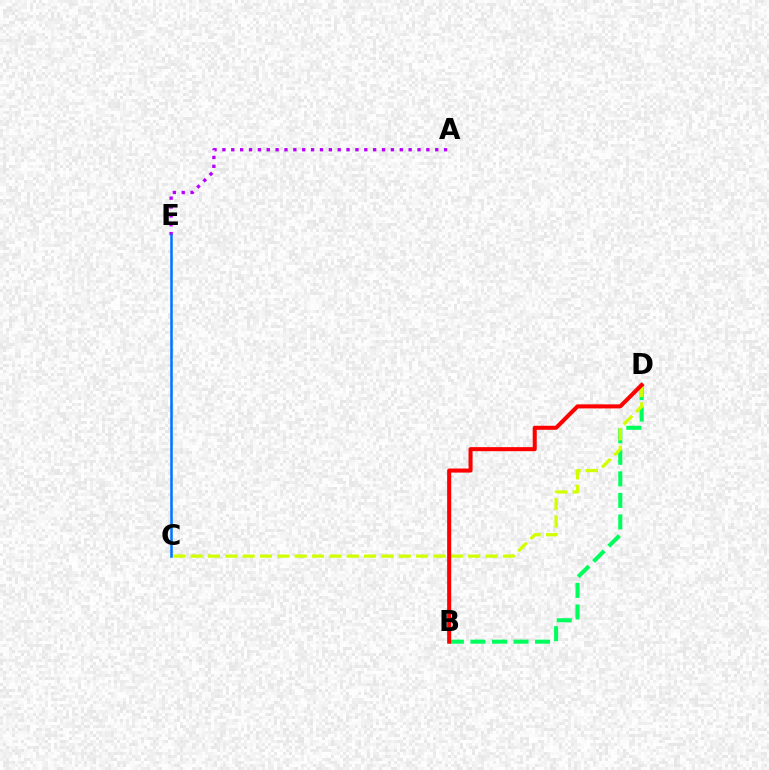{('B', 'D'): [{'color': '#00ff5c', 'line_style': 'dashed', 'thickness': 2.93}, {'color': '#ff0000', 'line_style': 'solid', 'thickness': 2.92}], ('C', 'D'): [{'color': '#d1ff00', 'line_style': 'dashed', 'thickness': 2.36}], ('A', 'E'): [{'color': '#b900ff', 'line_style': 'dotted', 'thickness': 2.41}], ('C', 'E'): [{'color': '#0074ff', 'line_style': 'solid', 'thickness': 1.83}]}